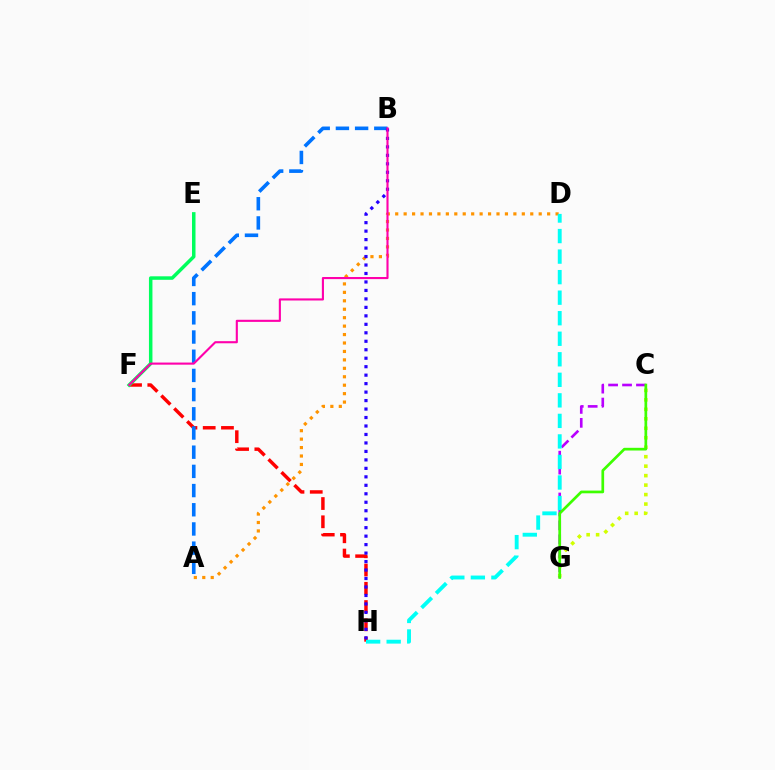{('C', 'G'): [{'color': '#d1ff00', 'line_style': 'dotted', 'thickness': 2.57}, {'color': '#b900ff', 'line_style': 'dashed', 'thickness': 1.89}, {'color': '#3dff00', 'line_style': 'solid', 'thickness': 1.95}], ('A', 'D'): [{'color': '#ff9400', 'line_style': 'dotted', 'thickness': 2.29}], ('F', 'H'): [{'color': '#ff0000', 'line_style': 'dashed', 'thickness': 2.48}], ('E', 'F'): [{'color': '#00ff5c', 'line_style': 'solid', 'thickness': 2.52}], ('A', 'B'): [{'color': '#0074ff', 'line_style': 'dashed', 'thickness': 2.61}], ('D', 'H'): [{'color': '#00fff6', 'line_style': 'dashed', 'thickness': 2.79}], ('B', 'H'): [{'color': '#2500ff', 'line_style': 'dotted', 'thickness': 2.3}], ('B', 'F'): [{'color': '#ff00ac', 'line_style': 'solid', 'thickness': 1.52}]}